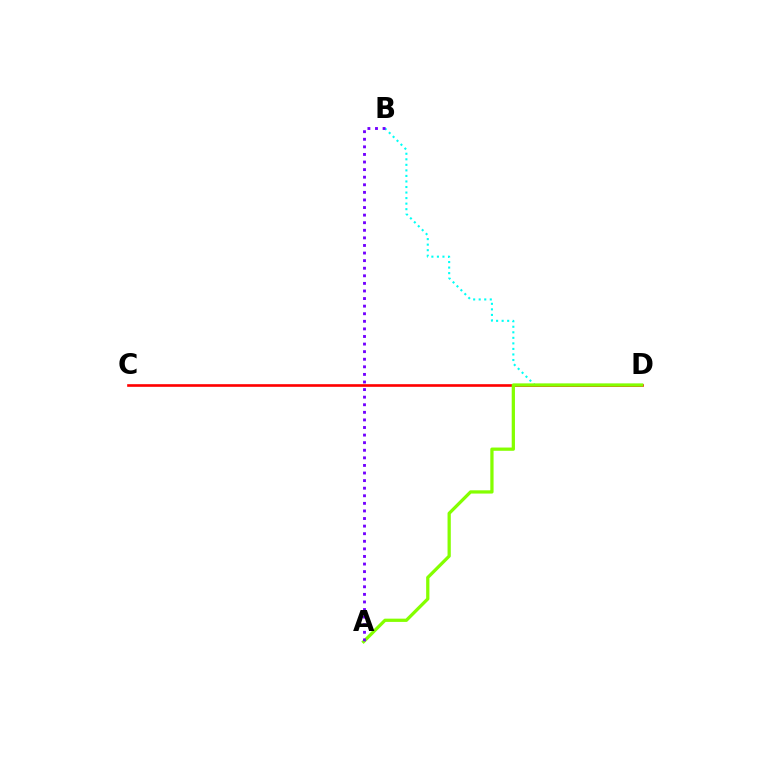{('B', 'D'): [{'color': '#00fff6', 'line_style': 'dotted', 'thickness': 1.51}], ('C', 'D'): [{'color': '#ff0000', 'line_style': 'solid', 'thickness': 1.9}], ('A', 'D'): [{'color': '#84ff00', 'line_style': 'solid', 'thickness': 2.34}], ('A', 'B'): [{'color': '#7200ff', 'line_style': 'dotted', 'thickness': 2.06}]}